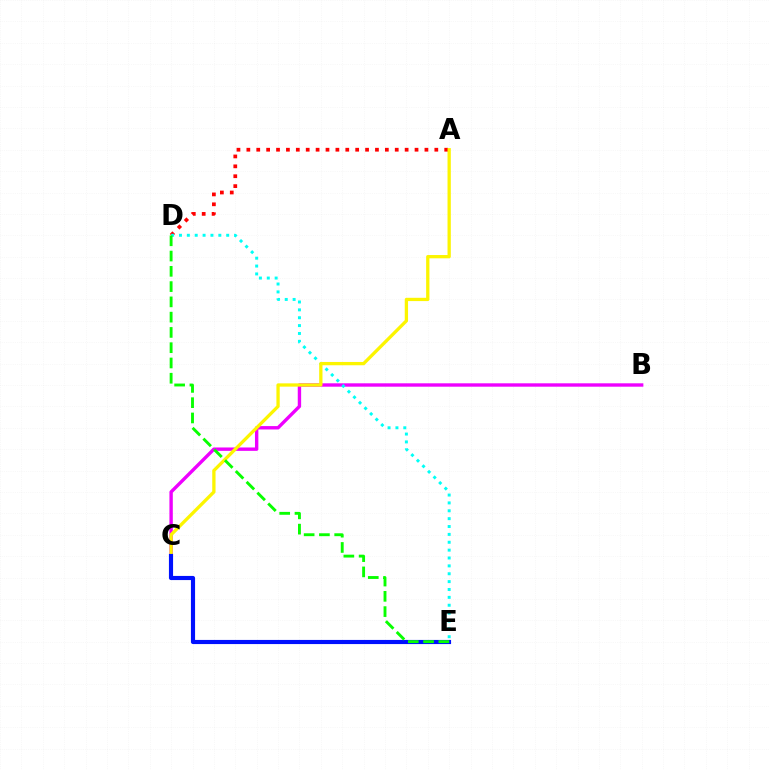{('A', 'D'): [{'color': '#ff0000', 'line_style': 'dotted', 'thickness': 2.69}], ('B', 'C'): [{'color': '#ee00ff', 'line_style': 'solid', 'thickness': 2.44}], ('D', 'E'): [{'color': '#00fff6', 'line_style': 'dotted', 'thickness': 2.14}, {'color': '#08ff00', 'line_style': 'dashed', 'thickness': 2.07}], ('A', 'C'): [{'color': '#fcf500', 'line_style': 'solid', 'thickness': 2.37}], ('C', 'E'): [{'color': '#0010ff', 'line_style': 'solid', 'thickness': 2.98}]}